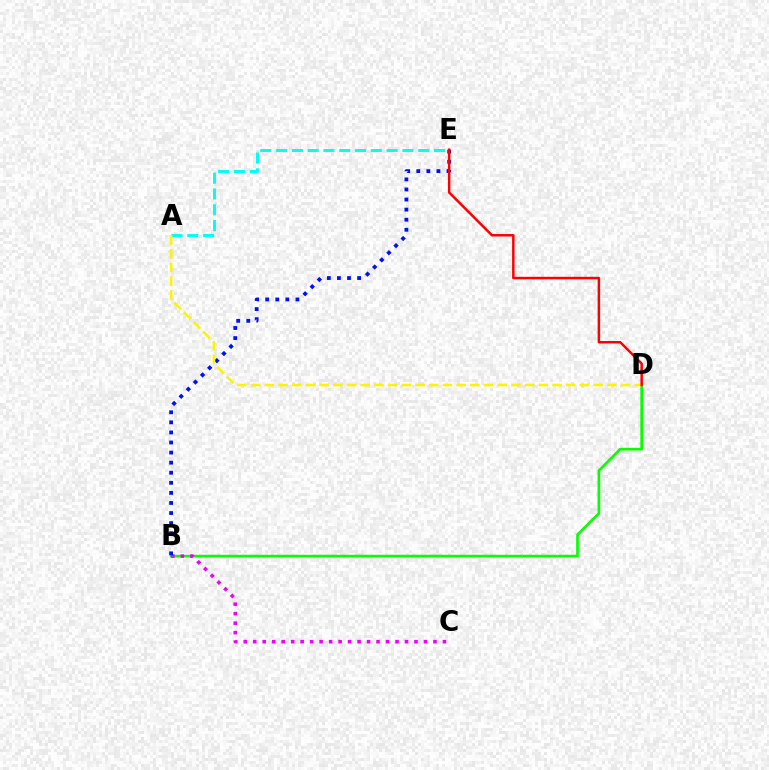{('B', 'D'): [{'color': '#08ff00', 'line_style': 'solid', 'thickness': 1.92}], ('B', 'C'): [{'color': '#ee00ff', 'line_style': 'dotted', 'thickness': 2.58}], ('A', 'E'): [{'color': '#00fff6', 'line_style': 'dashed', 'thickness': 2.15}], ('B', 'E'): [{'color': '#0010ff', 'line_style': 'dotted', 'thickness': 2.74}], ('A', 'D'): [{'color': '#fcf500', 'line_style': 'dashed', 'thickness': 1.86}], ('D', 'E'): [{'color': '#ff0000', 'line_style': 'solid', 'thickness': 1.79}]}